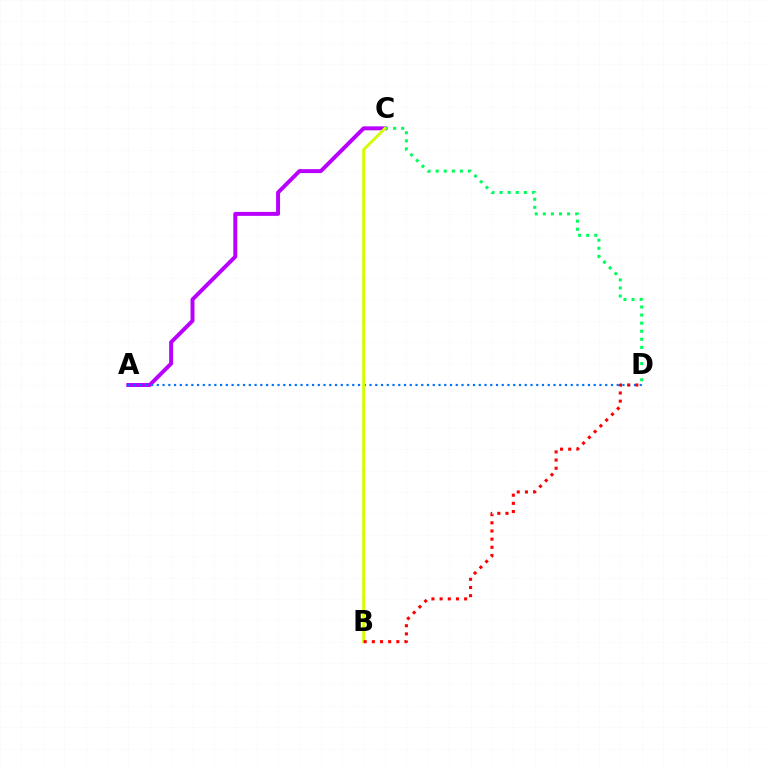{('A', 'C'): [{'color': '#b900ff', 'line_style': 'solid', 'thickness': 2.84}], ('C', 'D'): [{'color': '#00ff5c', 'line_style': 'dotted', 'thickness': 2.2}], ('A', 'D'): [{'color': '#0074ff', 'line_style': 'dotted', 'thickness': 1.56}], ('B', 'C'): [{'color': '#d1ff00', 'line_style': 'solid', 'thickness': 2.06}], ('B', 'D'): [{'color': '#ff0000', 'line_style': 'dotted', 'thickness': 2.22}]}